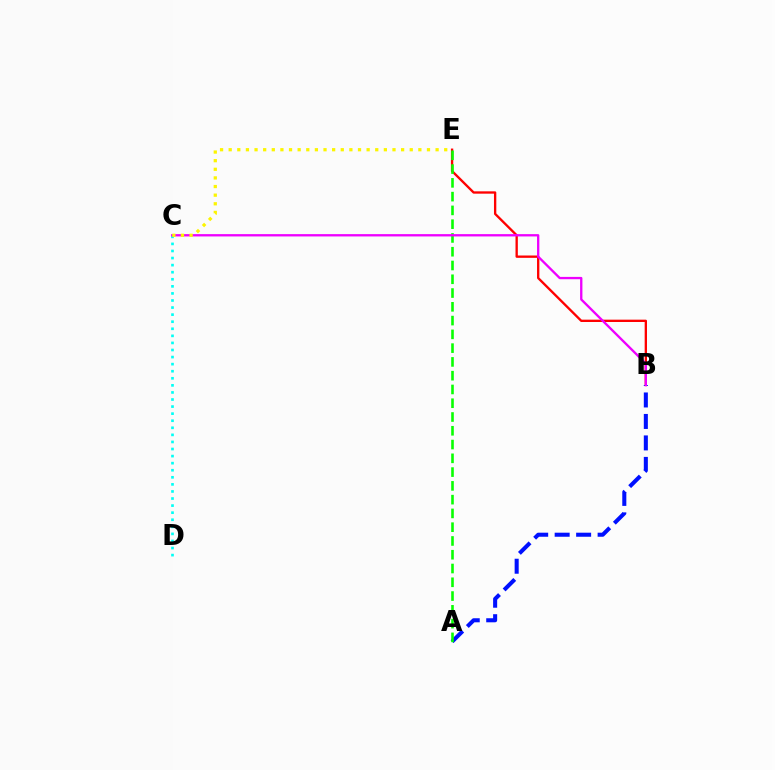{('B', 'E'): [{'color': '#ff0000', 'line_style': 'solid', 'thickness': 1.68}], ('C', 'D'): [{'color': '#00fff6', 'line_style': 'dotted', 'thickness': 1.92}], ('A', 'B'): [{'color': '#0010ff', 'line_style': 'dashed', 'thickness': 2.92}], ('A', 'E'): [{'color': '#08ff00', 'line_style': 'dashed', 'thickness': 1.87}], ('B', 'C'): [{'color': '#ee00ff', 'line_style': 'solid', 'thickness': 1.67}], ('C', 'E'): [{'color': '#fcf500', 'line_style': 'dotted', 'thickness': 2.34}]}